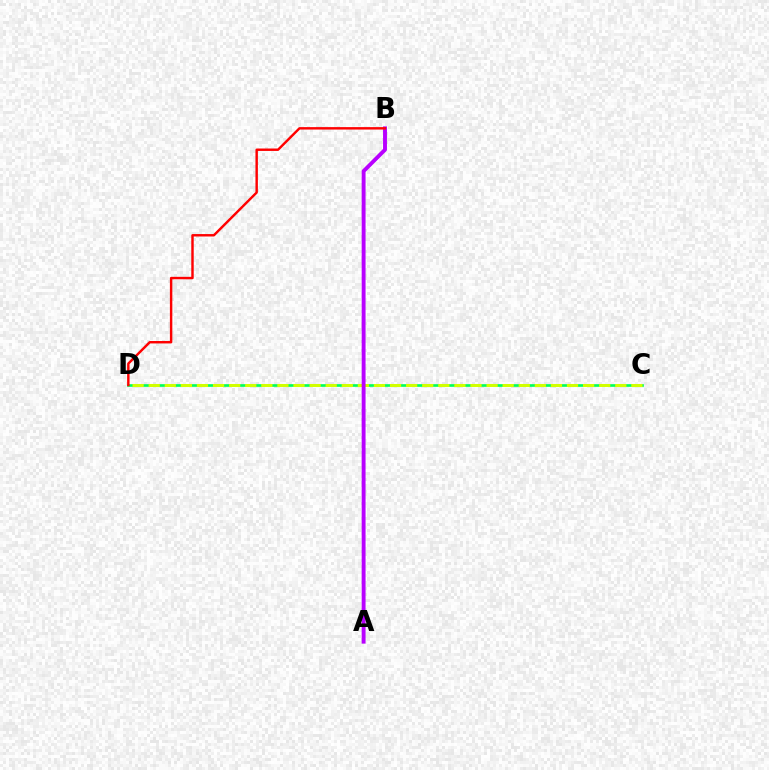{('C', 'D'): [{'color': '#00ff5c', 'line_style': 'solid', 'thickness': 1.91}, {'color': '#d1ff00', 'line_style': 'dashed', 'thickness': 2.19}], ('A', 'B'): [{'color': '#0074ff', 'line_style': 'dashed', 'thickness': 1.88}, {'color': '#b900ff', 'line_style': 'solid', 'thickness': 2.8}], ('B', 'D'): [{'color': '#ff0000', 'line_style': 'solid', 'thickness': 1.75}]}